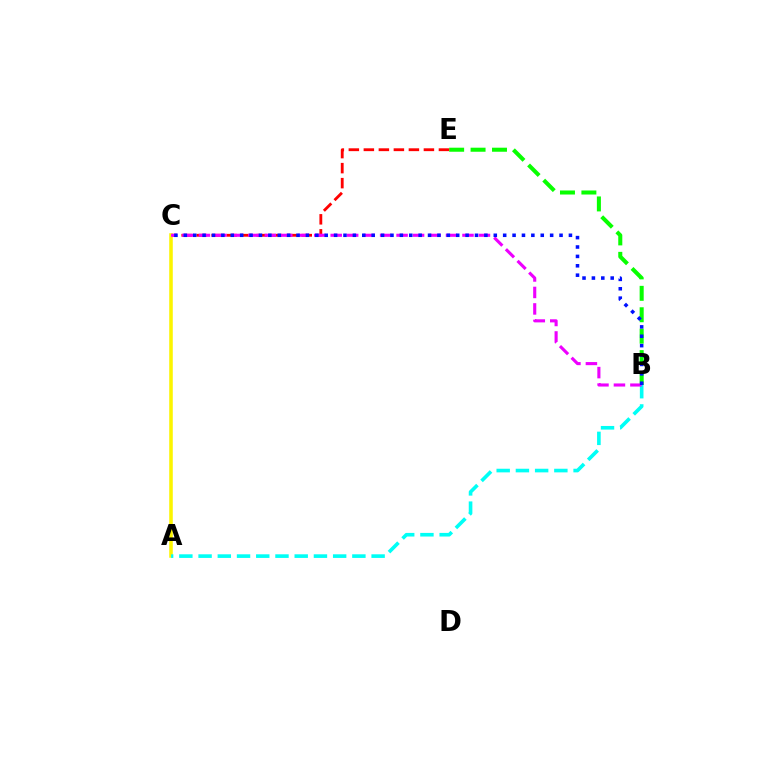{('B', 'E'): [{'color': '#08ff00', 'line_style': 'dashed', 'thickness': 2.91}], ('C', 'E'): [{'color': '#ff0000', 'line_style': 'dashed', 'thickness': 2.04}], ('A', 'C'): [{'color': '#fcf500', 'line_style': 'solid', 'thickness': 2.56}], ('A', 'B'): [{'color': '#00fff6', 'line_style': 'dashed', 'thickness': 2.61}], ('B', 'C'): [{'color': '#ee00ff', 'line_style': 'dashed', 'thickness': 2.24}, {'color': '#0010ff', 'line_style': 'dotted', 'thickness': 2.55}]}